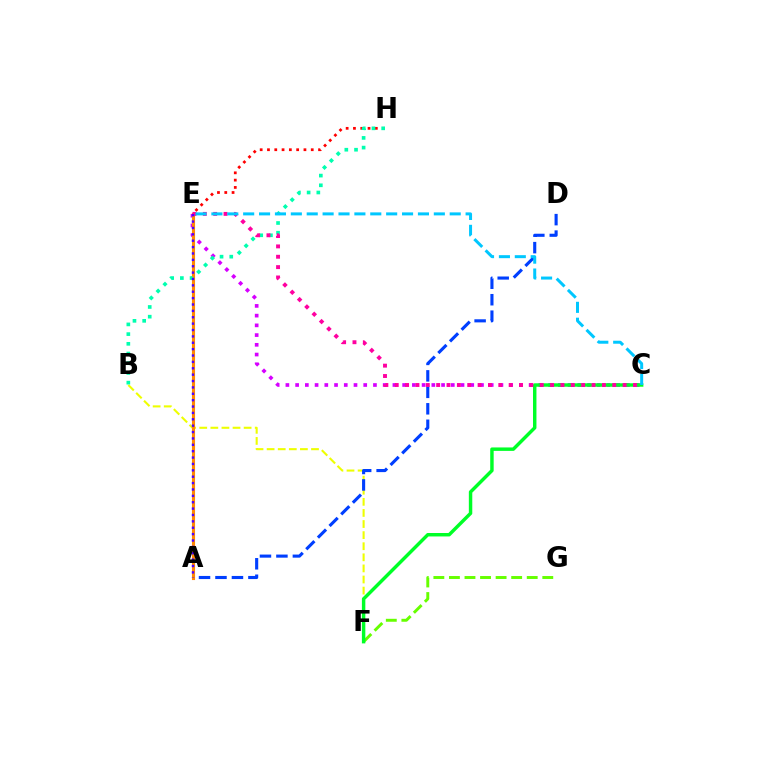{('C', 'E'): [{'color': '#d600ff', 'line_style': 'dotted', 'thickness': 2.64}, {'color': '#ff00a0', 'line_style': 'dotted', 'thickness': 2.81}, {'color': '#00c7ff', 'line_style': 'dashed', 'thickness': 2.16}], ('F', 'G'): [{'color': '#66ff00', 'line_style': 'dashed', 'thickness': 2.11}], ('E', 'H'): [{'color': '#ff0000', 'line_style': 'dotted', 'thickness': 1.98}], ('B', 'F'): [{'color': '#eeff00', 'line_style': 'dashed', 'thickness': 1.51}], ('C', 'F'): [{'color': '#00ff27', 'line_style': 'solid', 'thickness': 2.48}], ('A', 'D'): [{'color': '#003fff', 'line_style': 'dashed', 'thickness': 2.24}], ('A', 'E'): [{'color': '#ff8800', 'line_style': 'solid', 'thickness': 2.23}, {'color': '#4f00ff', 'line_style': 'dotted', 'thickness': 1.73}], ('B', 'H'): [{'color': '#00ffaf', 'line_style': 'dotted', 'thickness': 2.64}]}